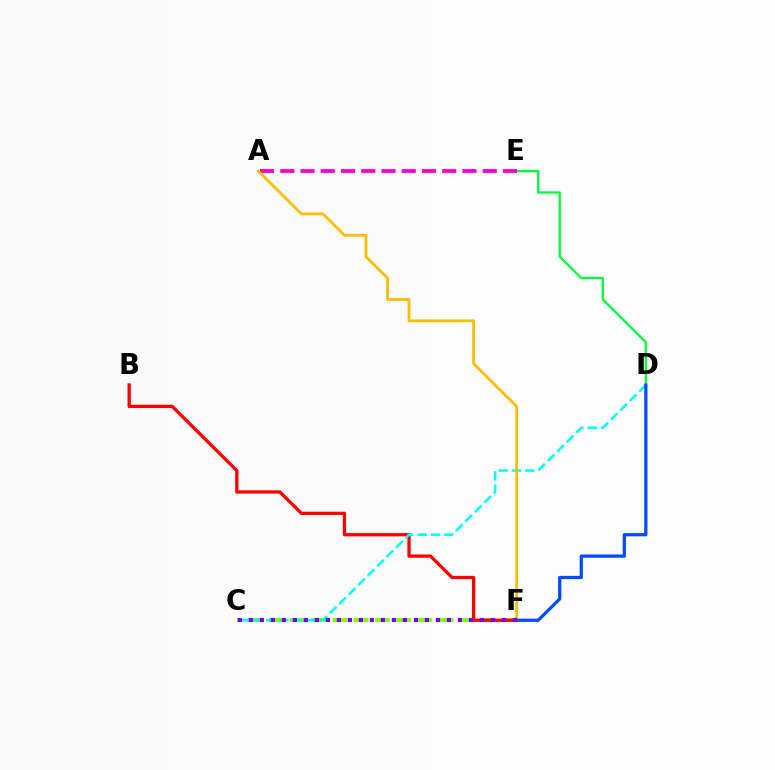{('C', 'F'): [{'color': '#84ff00', 'line_style': 'dashed', 'thickness': 2.88}, {'color': '#7200ff', 'line_style': 'dotted', 'thickness': 2.99}], ('B', 'F'): [{'color': '#ff0000', 'line_style': 'solid', 'thickness': 2.36}], ('D', 'E'): [{'color': '#00ff39', 'line_style': 'solid', 'thickness': 1.65}], ('C', 'D'): [{'color': '#00fff6', 'line_style': 'dashed', 'thickness': 1.81}], ('A', 'E'): [{'color': '#ff00cf', 'line_style': 'dashed', 'thickness': 2.75}], ('A', 'F'): [{'color': '#ffbd00', 'line_style': 'solid', 'thickness': 2.0}], ('D', 'F'): [{'color': '#004bff', 'line_style': 'solid', 'thickness': 2.33}]}